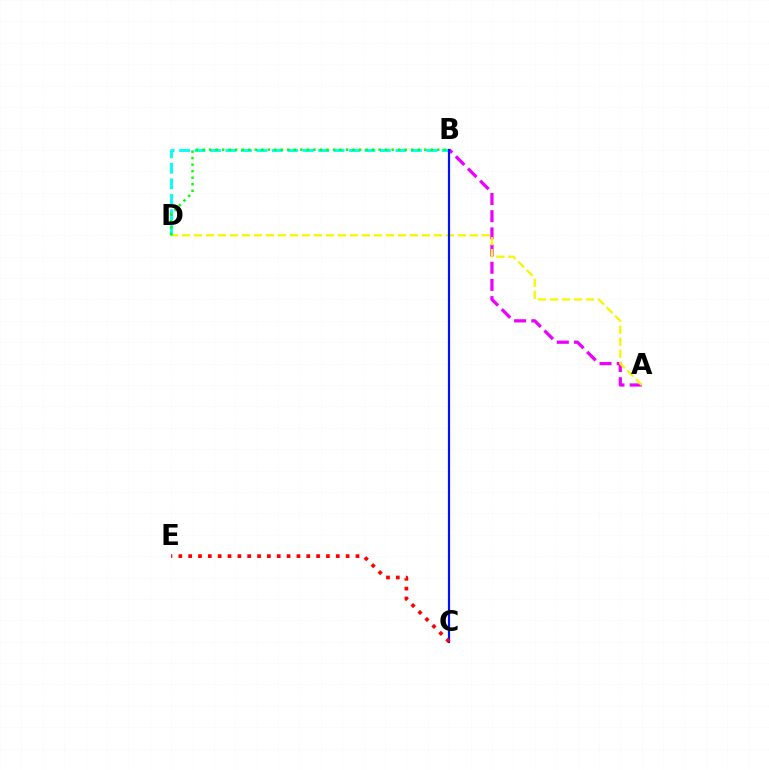{('A', 'B'): [{'color': '#ee00ff', 'line_style': 'dashed', 'thickness': 2.33}], ('A', 'D'): [{'color': '#fcf500', 'line_style': 'dashed', 'thickness': 1.63}], ('B', 'D'): [{'color': '#00fff6', 'line_style': 'dashed', 'thickness': 2.1}, {'color': '#08ff00', 'line_style': 'dotted', 'thickness': 1.77}], ('B', 'C'): [{'color': '#0010ff', 'line_style': 'solid', 'thickness': 1.59}], ('C', 'E'): [{'color': '#ff0000', 'line_style': 'dotted', 'thickness': 2.67}]}